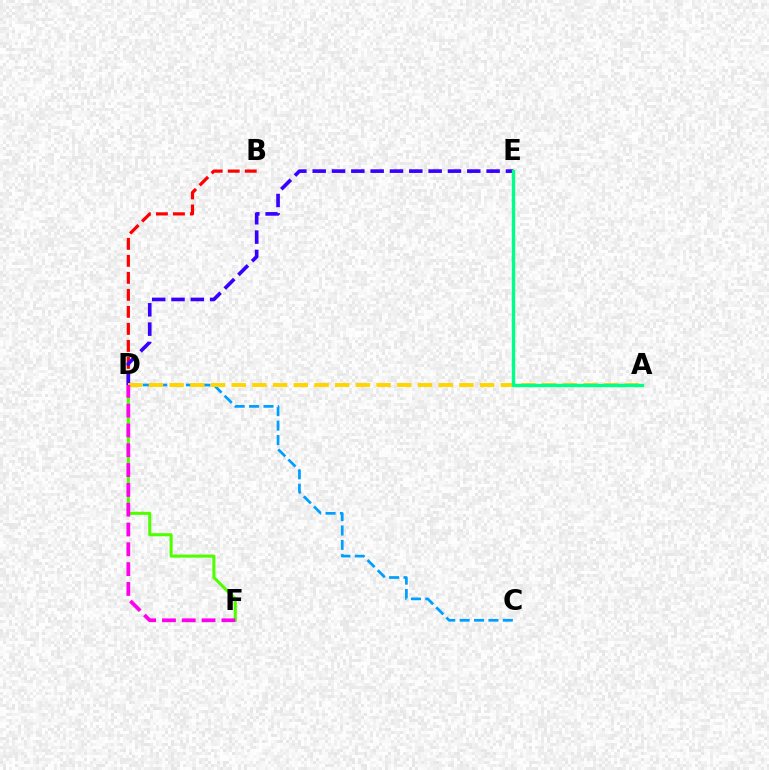{('C', 'D'): [{'color': '#009eff', 'line_style': 'dashed', 'thickness': 1.96}], ('D', 'F'): [{'color': '#4fff00', 'line_style': 'solid', 'thickness': 2.21}, {'color': '#ff00ed', 'line_style': 'dashed', 'thickness': 2.69}], ('B', 'D'): [{'color': '#ff0000', 'line_style': 'dashed', 'thickness': 2.31}], ('D', 'E'): [{'color': '#3700ff', 'line_style': 'dashed', 'thickness': 2.63}], ('A', 'D'): [{'color': '#ffd500', 'line_style': 'dashed', 'thickness': 2.81}], ('A', 'E'): [{'color': '#00ff86', 'line_style': 'solid', 'thickness': 2.43}]}